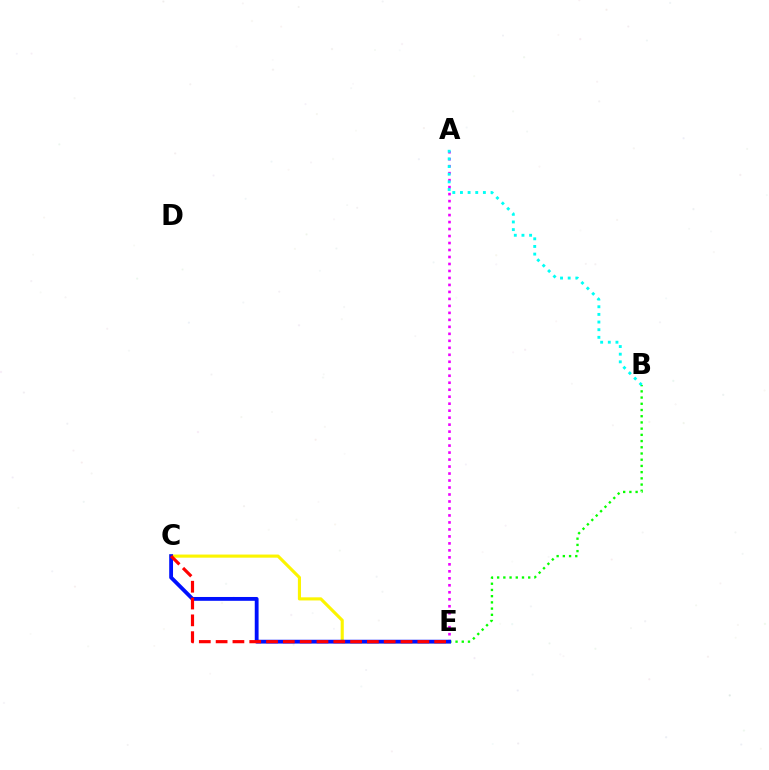{('A', 'E'): [{'color': '#ee00ff', 'line_style': 'dotted', 'thickness': 1.9}], ('B', 'E'): [{'color': '#08ff00', 'line_style': 'dotted', 'thickness': 1.69}], ('C', 'E'): [{'color': '#fcf500', 'line_style': 'solid', 'thickness': 2.24}, {'color': '#0010ff', 'line_style': 'solid', 'thickness': 2.75}, {'color': '#ff0000', 'line_style': 'dashed', 'thickness': 2.28}], ('A', 'B'): [{'color': '#00fff6', 'line_style': 'dotted', 'thickness': 2.08}]}